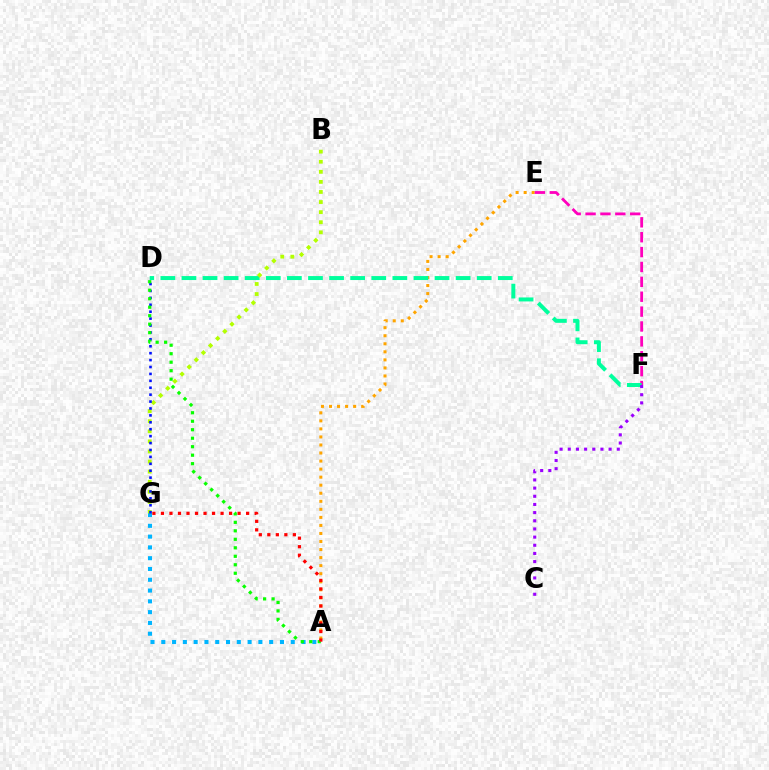{('A', 'G'): [{'color': '#00b5ff', 'line_style': 'dotted', 'thickness': 2.93}, {'color': '#ff0000', 'line_style': 'dotted', 'thickness': 2.31}], ('A', 'E'): [{'color': '#ffa500', 'line_style': 'dotted', 'thickness': 2.19}], ('E', 'F'): [{'color': '#ff00bd', 'line_style': 'dashed', 'thickness': 2.02}], ('D', 'F'): [{'color': '#00ff9d', 'line_style': 'dashed', 'thickness': 2.87}], ('B', 'G'): [{'color': '#b3ff00', 'line_style': 'dotted', 'thickness': 2.74}], ('D', 'G'): [{'color': '#0010ff', 'line_style': 'dotted', 'thickness': 1.88}], ('C', 'F'): [{'color': '#9b00ff', 'line_style': 'dotted', 'thickness': 2.22}], ('A', 'D'): [{'color': '#08ff00', 'line_style': 'dotted', 'thickness': 2.31}]}